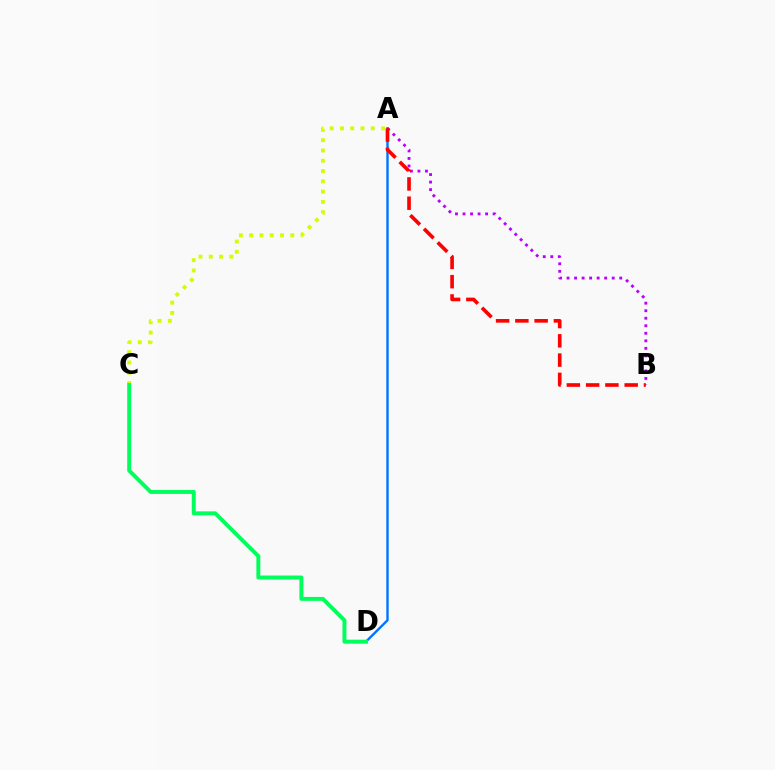{('A', 'C'): [{'color': '#d1ff00', 'line_style': 'dotted', 'thickness': 2.8}], ('A', 'D'): [{'color': '#0074ff', 'line_style': 'solid', 'thickness': 1.72}], ('C', 'D'): [{'color': '#00ff5c', 'line_style': 'solid', 'thickness': 2.84}], ('A', 'B'): [{'color': '#b900ff', 'line_style': 'dotted', 'thickness': 2.05}, {'color': '#ff0000', 'line_style': 'dashed', 'thickness': 2.62}]}